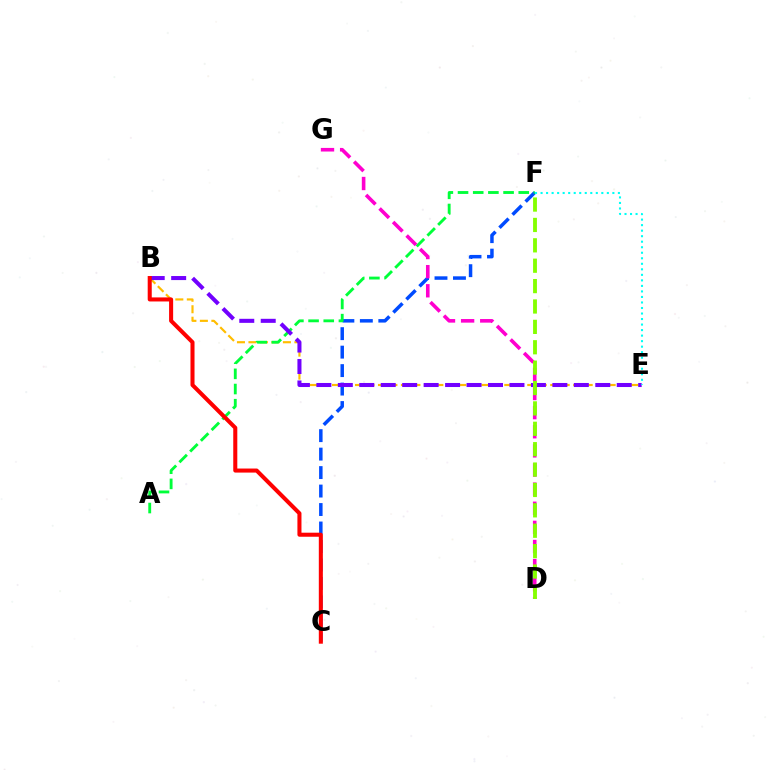{('B', 'E'): [{'color': '#ffbd00', 'line_style': 'dashed', 'thickness': 1.56}, {'color': '#7200ff', 'line_style': 'dashed', 'thickness': 2.91}], ('C', 'F'): [{'color': '#004bff', 'line_style': 'dashed', 'thickness': 2.51}], ('A', 'F'): [{'color': '#00ff39', 'line_style': 'dashed', 'thickness': 2.06}], ('B', 'C'): [{'color': '#ff0000', 'line_style': 'solid', 'thickness': 2.92}], ('E', 'F'): [{'color': '#00fff6', 'line_style': 'dotted', 'thickness': 1.5}], ('D', 'G'): [{'color': '#ff00cf', 'line_style': 'dashed', 'thickness': 2.6}], ('D', 'F'): [{'color': '#84ff00', 'line_style': 'dashed', 'thickness': 2.77}]}